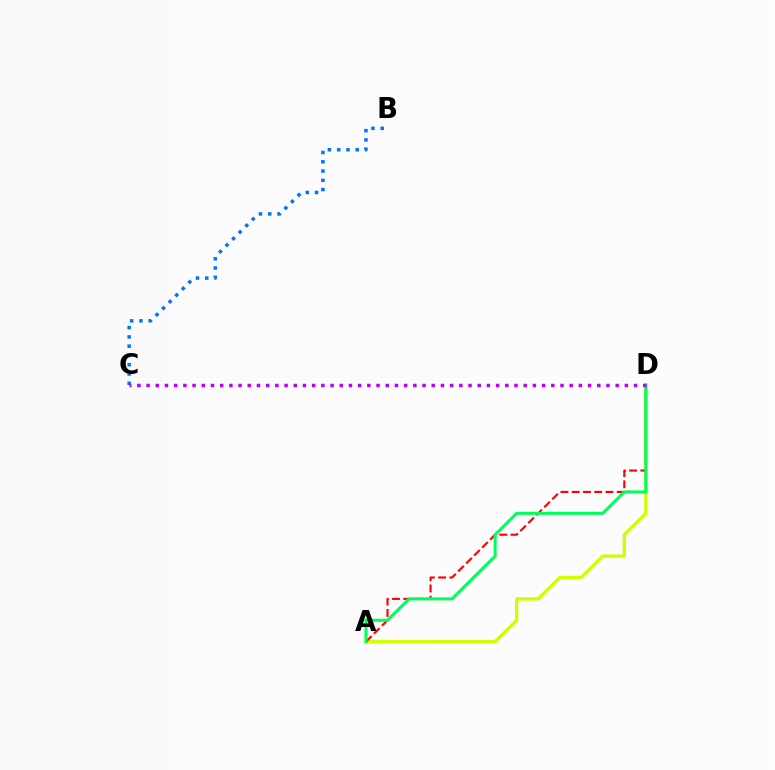{('B', 'C'): [{'color': '#0074ff', 'line_style': 'dotted', 'thickness': 2.52}], ('A', 'D'): [{'color': '#d1ff00', 'line_style': 'solid', 'thickness': 2.37}, {'color': '#ff0000', 'line_style': 'dashed', 'thickness': 1.53}, {'color': '#00ff5c', 'line_style': 'solid', 'thickness': 2.19}], ('C', 'D'): [{'color': '#b900ff', 'line_style': 'dotted', 'thickness': 2.5}]}